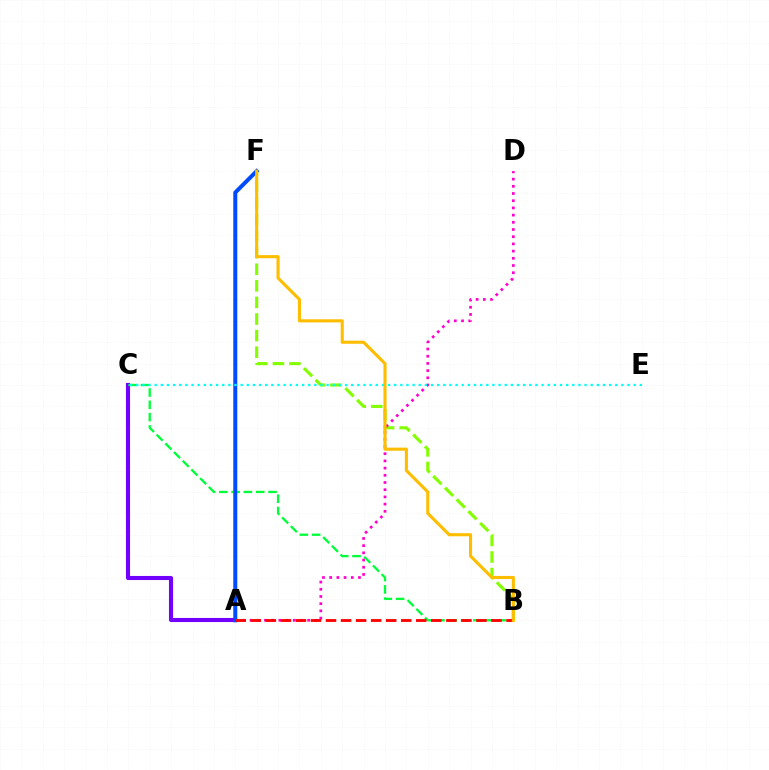{('B', 'F'): [{'color': '#84ff00', 'line_style': 'dashed', 'thickness': 2.25}, {'color': '#ffbd00', 'line_style': 'solid', 'thickness': 2.23}], ('A', 'D'): [{'color': '#ff00cf', 'line_style': 'dotted', 'thickness': 1.96}], ('A', 'C'): [{'color': '#7200ff', 'line_style': 'solid', 'thickness': 2.95}], ('B', 'C'): [{'color': '#00ff39', 'line_style': 'dashed', 'thickness': 1.67}], ('A', 'F'): [{'color': '#004bff', 'line_style': 'solid', 'thickness': 2.88}], ('C', 'E'): [{'color': '#00fff6', 'line_style': 'dotted', 'thickness': 1.67}], ('A', 'B'): [{'color': '#ff0000', 'line_style': 'dashed', 'thickness': 2.04}]}